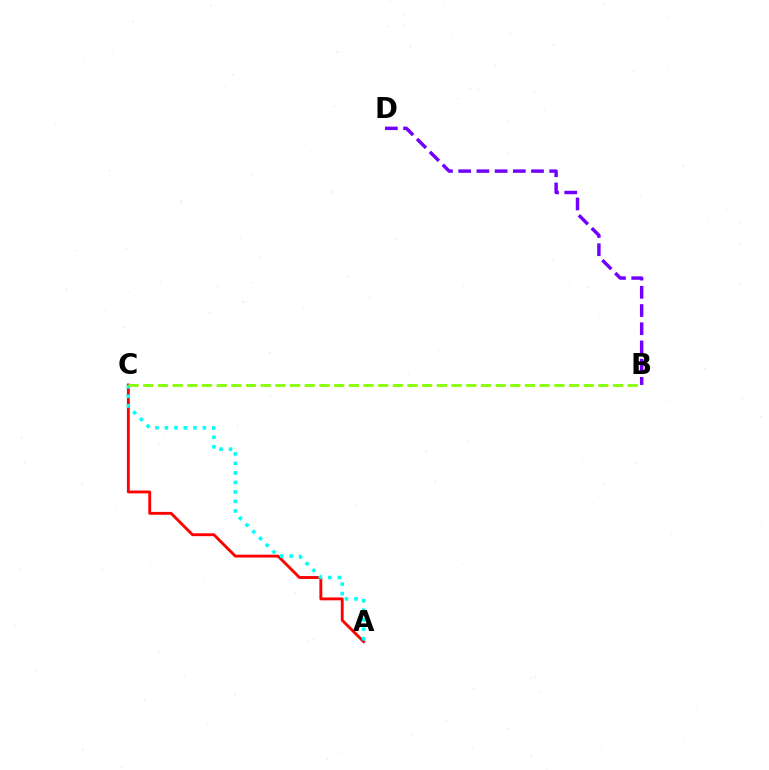{('B', 'D'): [{'color': '#7200ff', 'line_style': 'dashed', 'thickness': 2.47}], ('A', 'C'): [{'color': '#ff0000', 'line_style': 'solid', 'thickness': 2.07}, {'color': '#00fff6', 'line_style': 'dotted', 'thickness': 2.58}], ('B', 'C'): [{'color': '#84ff00', 'line_style': 'dashed', 'thickness': 1.99}]}